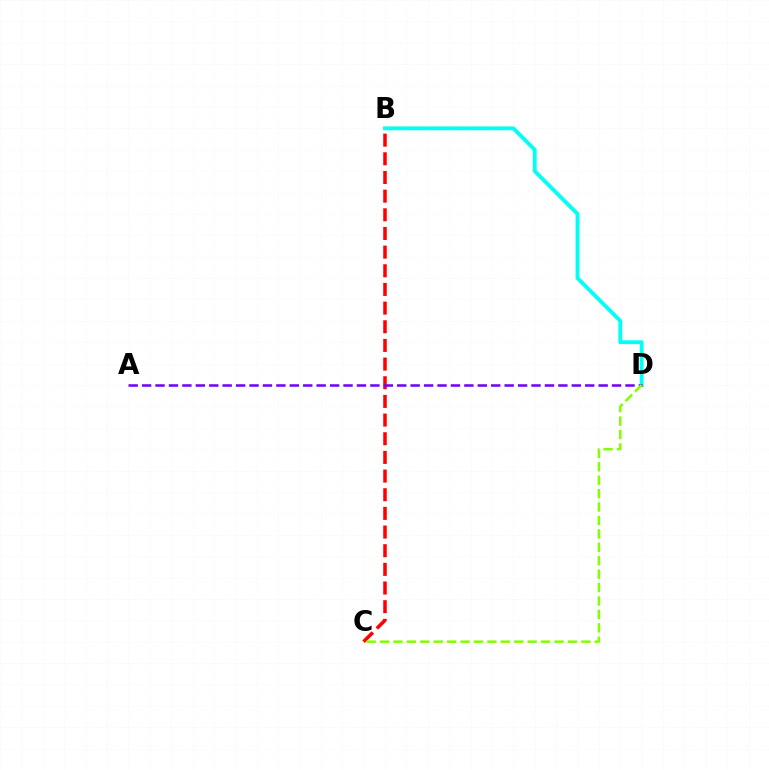{('B', 'D'): [{'color': '#00fff6', 'line_style': 'solid', 'thickness': 2.78}], ('B', 'C'): [{'color': '#ff0000', 'line_style': 'dashed', 'thickness': 2.54}], ('A', 'D'): [{'color': '#7200ff', 'line_style': 'dashed', 'thickness': 1.82}], ('C', 'D'): [{'color': '#84ff00', 'line_style': 'dashed', 'thickness': 1.82}]}